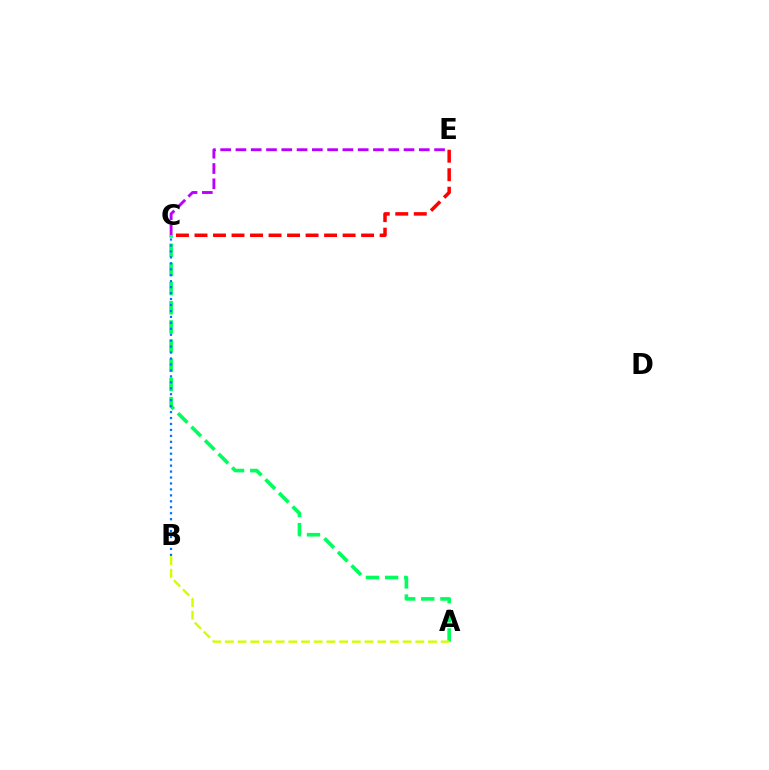{('A', 'C'): [{'color': '#00ff5c', 'line_style': 'dashed', 'thickness': 2.6}], ('C', 'E'): [{'color': '#ff0000', 'line_style': 'dashed', 'thickness': 2.52}, {'color': '#b900ff', 'line_style': 'dashed', 'thickness': 2.08}], ('B', 'C'): [{'color': '#0074ff', 'line_style': 'dotted', 'thickness': 1.62}], ('A', 'B'): [{'color': '#d1ff00', 'line_style': 'dashed', 'thickness': 1.73}]}